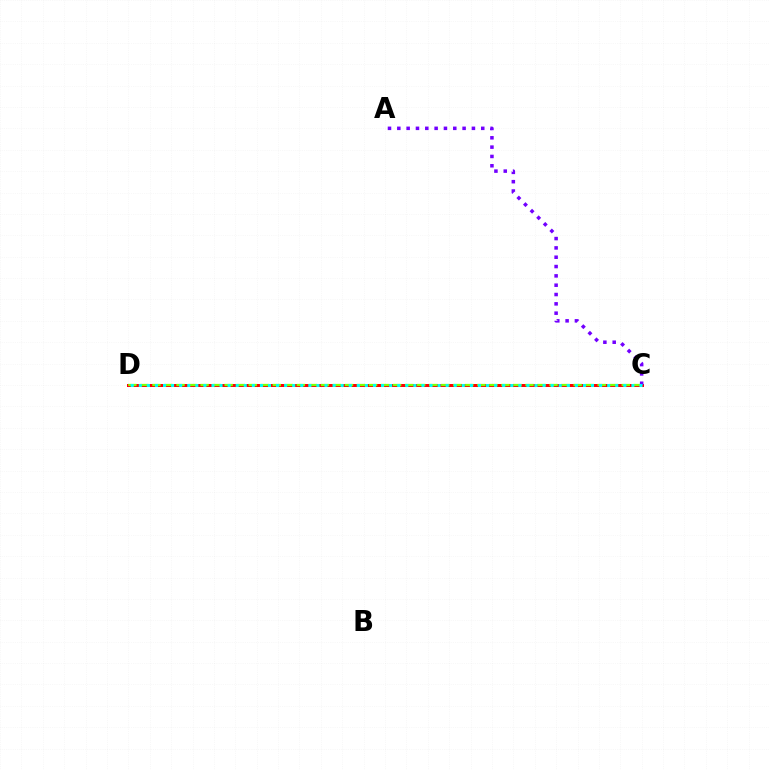{('C', 'D'): [{'color': '#ff0000', 'line_style': 'solid', 'thickness': 2.16}, {'color': '#84ff00', 'line_style': 'dashed', 'thickness': 1.63}, {'color': '#00fff6', 'line_style': 'dotted', 'thickness': 2.19}], ('A', 'C'): [{'color': '#7200ff', 'line_style': 'dotted', 'thickness': 2.53}]}